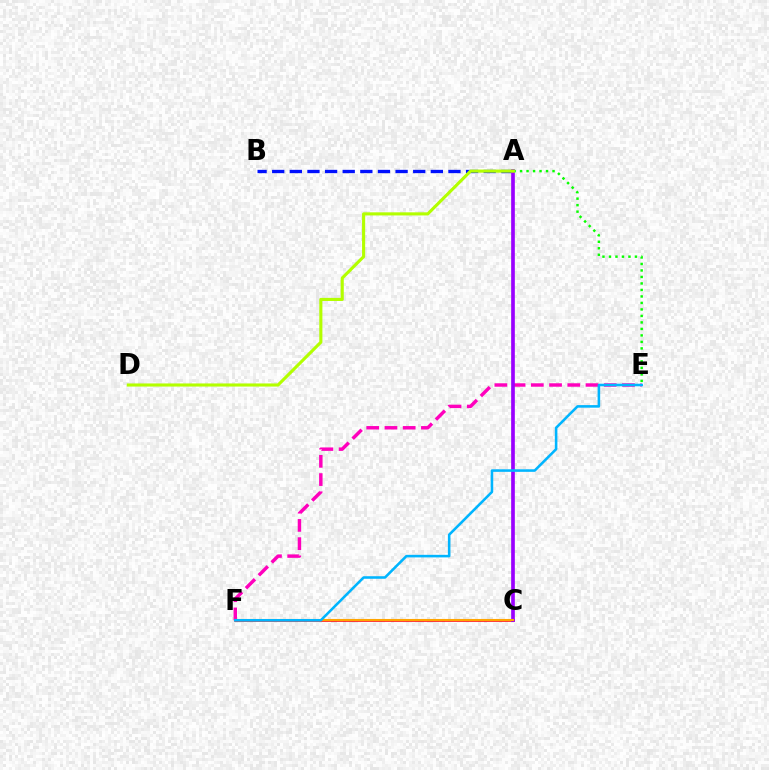{('A', 'C'): [{'color': '#00ff9d', 'line_style': 'dashed', 'thickness': 1.52}, {'color': '#9b00ff', 'line_style': 'solid', 'thickness': 2.64}], ('A', 'B'): [{'color': '#0010ff', 'line_style': 'dashed', 'thickness': 2.39}], ('C', 'F'): [{'color': '#ff0000', 'line_style': 'solid', 'thickness': 1.8}, {'color': '#ffa500', 'line_style': 'solid', 'thickness': 1.5}], ('E', 'F'): [{'color': '#ff00bd', 'line_style': 'dashed', 'thickness': 2.48}, {'color': '#00b5ff', 'line_style': 'solid', 'thickness': 1.85}], ('A', 'E'): [{'color': '#08ff00', 'line_style': 'dotted', 'thickness': 1.77}], ('A', 'D'): [{'color': '#b3ff00', 'line_style': 'solid', 'thickness': 2.24}]}